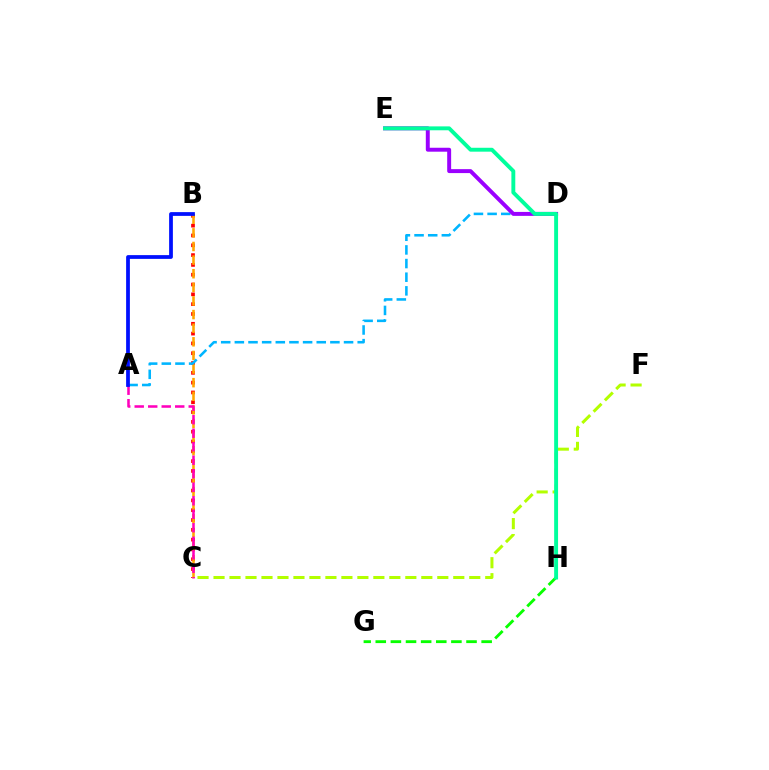{('B', 'C'): [{'color': '#ff0000', 'line_style': 'dotted', 'thickness': 2.67}, {'color': '#ffa500', 'line_style': 'dashed', 'thickness': 1.85}], ('G', 'H'): [{'color': '#08ff00', 'line_style': 'dashed', 'thickness': 2.05}], ('A', 'D'): [{'color': '#00b5ff', 'line_style': 'dashed', 'thickness': 1.85}], ('D', 'E'): [{'color': '#9b00ff', 'line_style': 'solid', 'thickness': 2.84}], ('A', 'C'): [{'color': '#ff00bd', 'line_style': 'dashed', 'thickness': 1.83}], ('A', 'B'): [{'color': '#0010ff', 'line_style': 'solid', 'thickness': 2.71}], ('C', 'F'): [{'color': '#b3ff00', 'line_style': 'dashed', 'thickness': 2.17}], ('E', 'H'): [{'color': '#00ff9d', 'line_style': 'solid', 'thickness': 2.81}]}